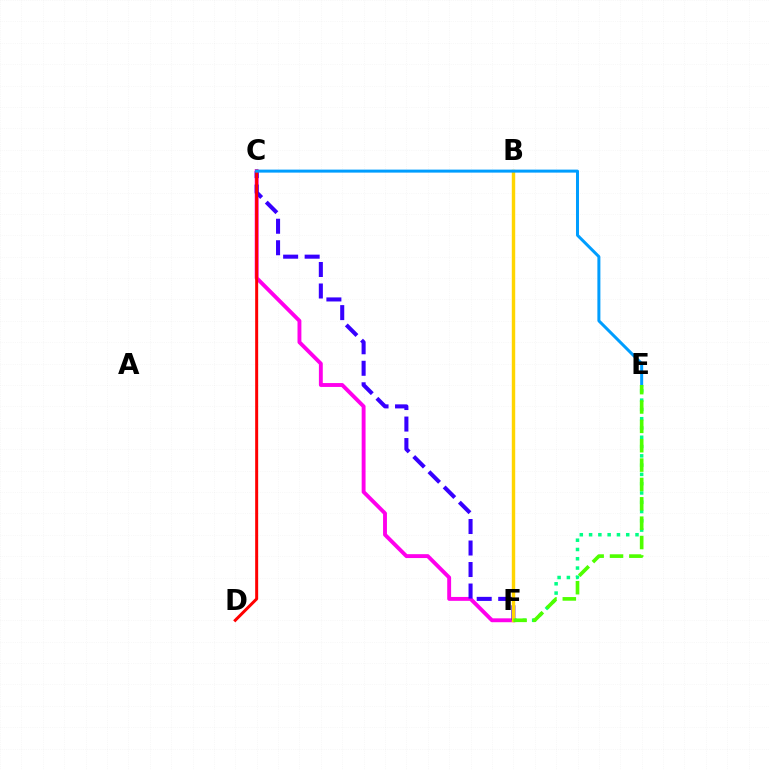{('E', 'F'): [{'color': '#00ff86', 'line_style': 'dotted', 'thickness': 2.52}, {'color': '#4fff00', 'line_style': 'dashed', 'thickness': 2.63}], ('C', 'F'): [{'color': '#ff00ed', 'line_style': 'solid', 'thickness': 2.8}, {'color': '#3700ff', 'line_style': 'dashed', 'thickness': 2.92}], ('B', 'F'): [{'color': '#ffd500', 'line_style': 'solid', 'thickness': 2.46}], ('C', 'D'): [{'color': '#ff0000', 'line_style': 'solid', 'thickness': 2.15}], ('C', 'E'): [{'color': '#009eff', 'line_style': 'solid', 'thickness': 2.16}]}